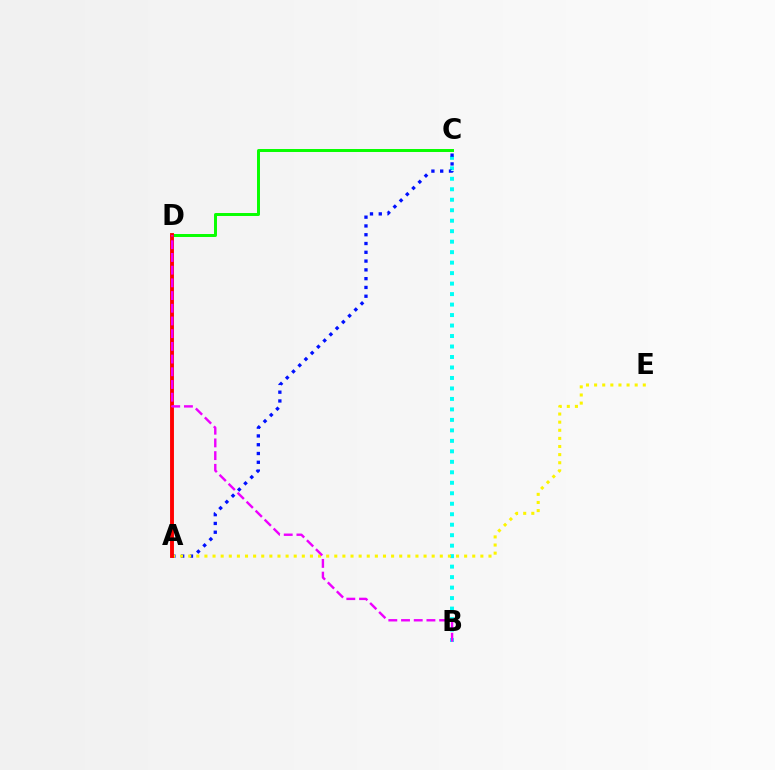{('B', 'C'): [{'color': '#00fff6', 'line_style': 'dotted', 'thickness': 2.85}], ('C', 'D'): [{'color': '#08ff00', 'line_style': 'solid', 'thickness': 2.14}], ('A', 'C'): [{'color': '#0010ff', 'line_style': 'dotted', 'thickness': 2.39}], ('A', 'E'): [{'color': '#fcf500', 'line_style': 'dotted', 'thickness': 2.21}], ('A', 'D'): [{'color': '#ff0000', 'line_style': 'solid', 'thickness': 2.81}], ('B', 'D'): [{'color': '#ee00ff', 'line_style': 'dashed', 'thickness': 1.73}]}